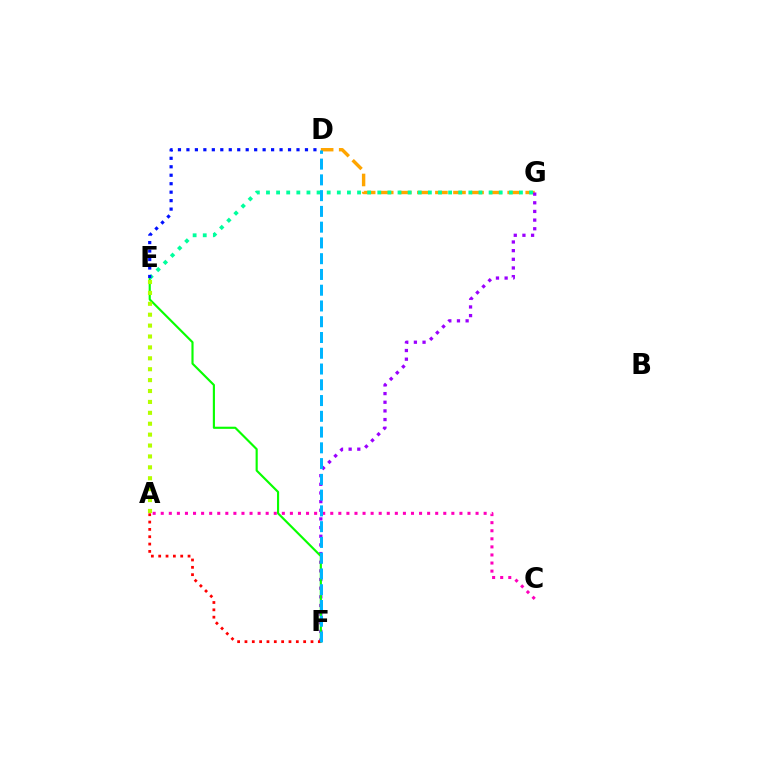{('A', 'C'): [{'color': '#ff00bd', 'line_style': 'dotted', 'thickness': 2.19}], ('D', 'G'): [{'color': '#ffa500', 'line_style': 'dashed', 'thickness': 2.45}], ('F', 'G'): [{'color': '#9b00ff', 'line_style': 'dotted', 'thickness': 2.35}], ('E', 'F'): [{'color': '#08ff00', 'line_style': 'solid', 'thickness': 1.54}], ('E', 'G'): [{'color': '#00ff9d', 'line_style': 'dotted', 'thickness': 2.75}], ('D', 'E'): [{'color': '#0010ff', 'line_style': 'dotted', 'thickness': 2.3}], ('A', 'E'): [{'color': '#b3ff00', 'line_style': 'dotted', 'thickness': 2.96}], ('A', 'F'): [{'color': '#ff0000', 'line_style': 'dotted', 'thickness': 1.99}], ('D', 'F'): [{'color': '#00b5ff', 'line_style': 'dashed', 'thickness': 2.14}]}